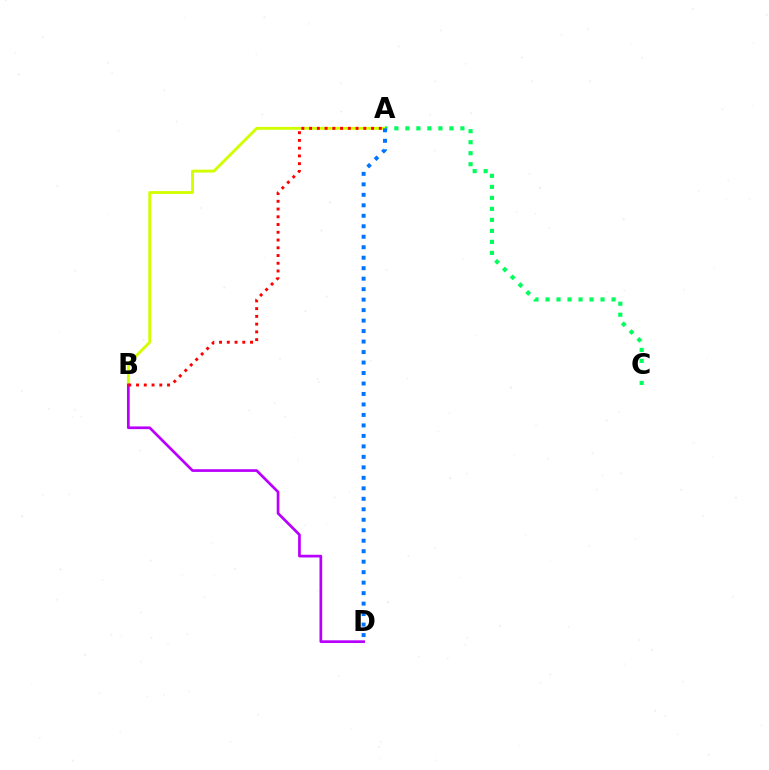{('A', 'B'): [{'color': '#d1ff00', 'line_style': 'solid', 'thickness': 2.06}, {'color': '#ff0000', 'line_style': 'dotted', 'thickness': 2.1}], ('B', 'D'): [{'color': '#b900ff', 'line_style': 'solid', 'thickness': 1.95}], ('A', 'C'): [{'color': '#00ff5c', 'line_style': 'dotted', 'thickness': 2.99}], ('A', 'D'): [{'color': '#0074ff', 'line_style': 'dotted', 'thickness': 2.85}]}